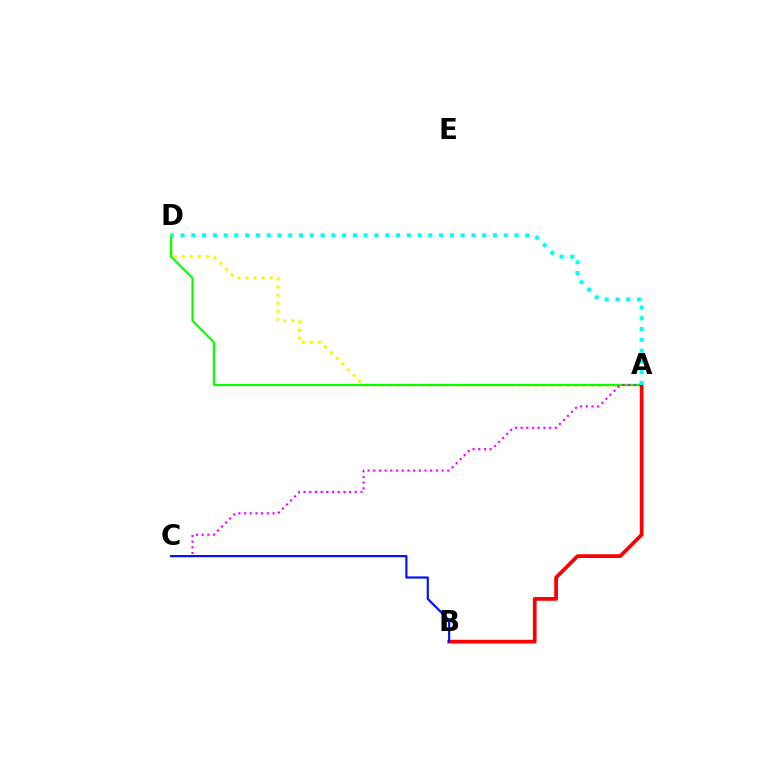{('A', 'D'): [{'color': '#fcf500', 'line_style': 'dotted', 'thickness': 2.19}, {'color': '#08ff00', 'line_style': 'solid', 'thickness': 1.56}, {'color': '#00fff6', 'line_style': 'dotted', 'thickness': 2.93}], ('A', 'C'): [{'color': '#ee00ff', 'line_style': 'dotted', 'thickness': 1.55}], ('A', 'B'): [{'color': '#ff0000', 'line_style': 'solid', 'thickness': 2.68}], ('B', 'C'): [{'color': '#0010ff', 'line_style': 'solid', 'thickness': 1.56}]}